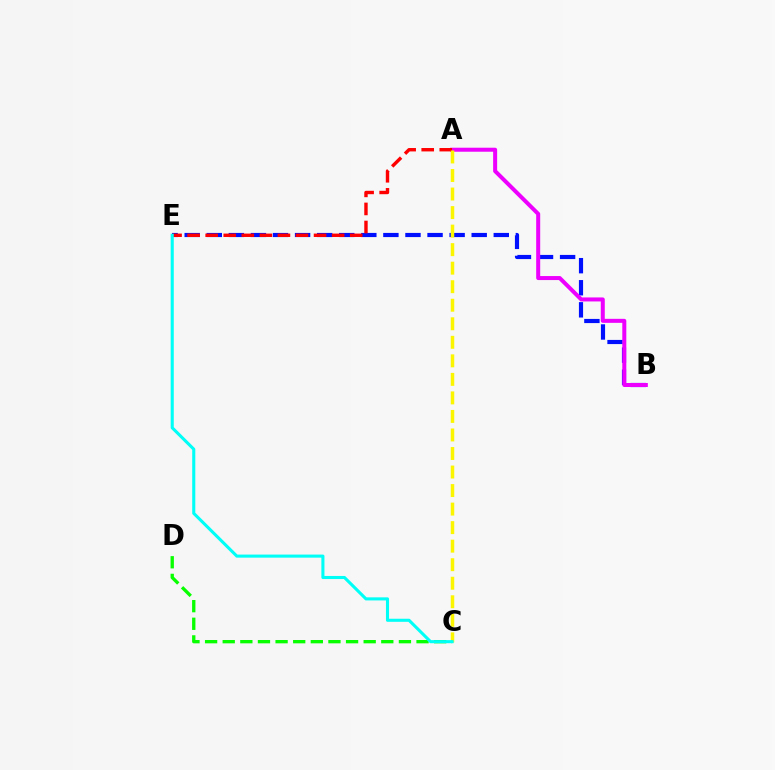{('B', 'E'): [{'color': '#0010ff', 'line_style': 'dashed', 'thickness': 3.0}], ('A', 'B'): [{'color': '#ee00ff', 'line_style': 'solid', 'thickness': 2.89}], ('A', 'E'): [{'color': '#ff0000', 'line_style': 'dashed', 'thickness': 2.45}], ('A', 'C'): [{'color': '#fcf500', 'line_style': 'dashed', 'thickness': 2.52}], ('C', 'D'): [{'color': '#08ff00', 'line_style': 'dashed', 'thickness': 2.39}], ('C', 'E'): [{'color': '#00fff6', 'line_style': 'solid', 'thickness': 2.22}]}